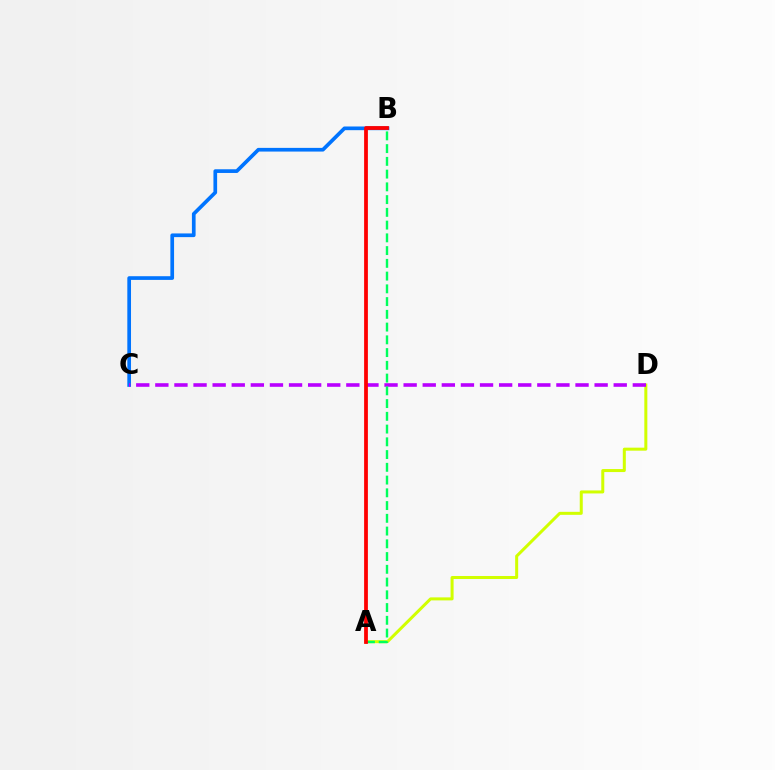{('A', 'D'): [{'color': '#d1ff00', 'line_style': 'solid', 'thickness': 2.17}], ('B', 'C'): [{'color': '#0074ff', 'line_style': 'solid', 'thickness': 2.66}], ('C', 'D'): [{'color': '#b900ff', 'line_style': 'dashed', 'thickness': 2.59}], ('A', 'B'): [{'color': '#00ff5c', 'line_style': 'dashed', 'thickness': 1.73}, {'color': '#ff0000', 'line_style': 'solid', 'thickness': 2.72}]}